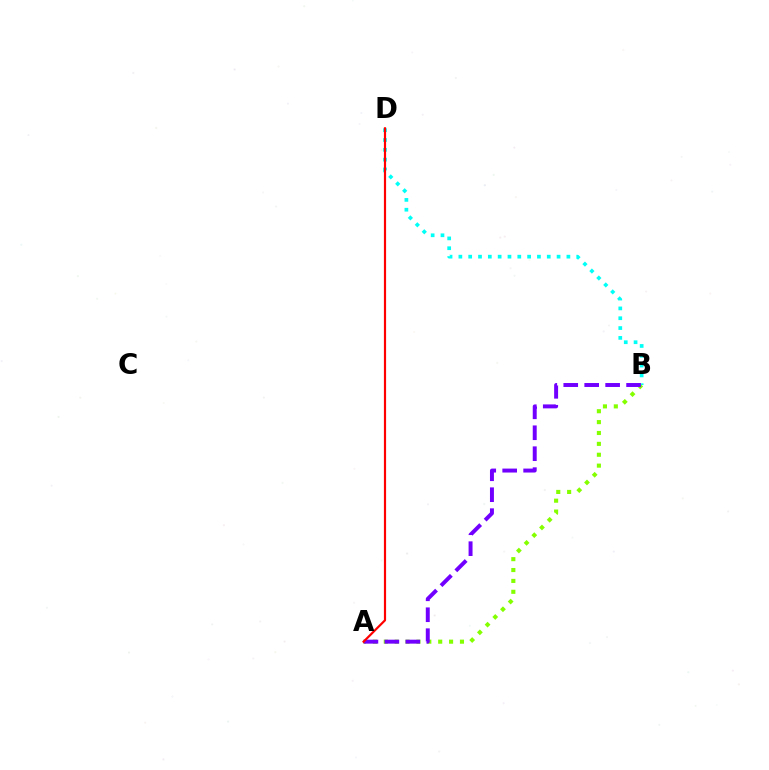{('B', 'D'): [{'color': '#00fff6', 'line_style': 'dotted', 'thickness': 2.67}], ('A', 'B'): [{'color': '#84ff00', 'line_style': 'dotted', 'thickness': 2.96}, {'color': '#7200ff', 'line_style': 'dashed', 'thickness': 2.85}], ('A', 'D'): [{'color': '#ff0000', 'line_style': 'solid', 'thickness': 1.57}]}